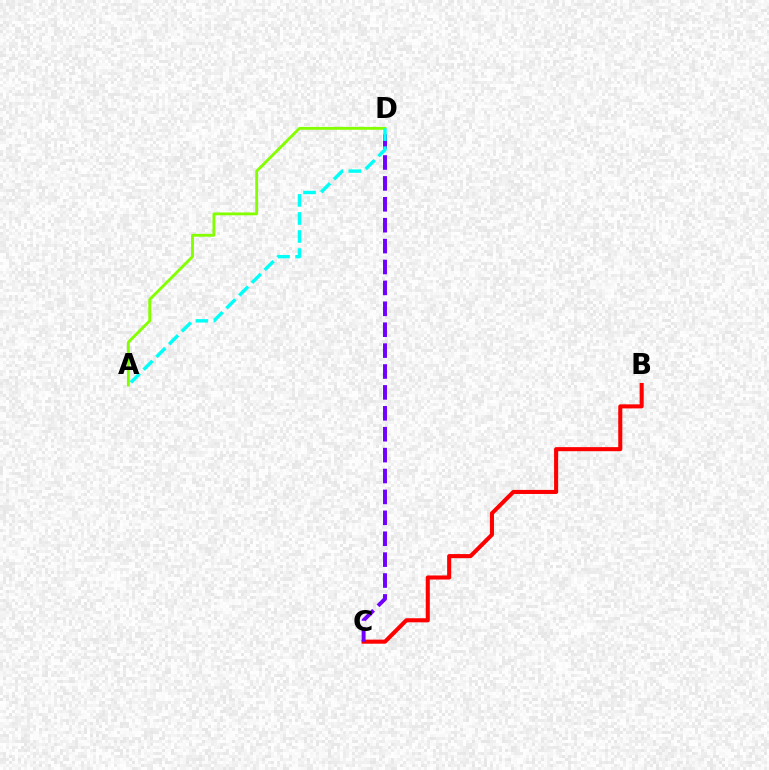{('B', 'C'): [{'color': '#ff0000', 'line_style': 'solid', 'thickness': 2.93}], ('C', 'D'): [{'color': '#7200ff', 'line_style': 'dashed', 'thickness': 2.84}], ('A', 'D'): [{'color': '#84ff00', 'line_style': 'solid', 'thickness': 2.05}, {'color': '#00fff6', 'line_style': 'dashed', 'thickness': 2.45}]}